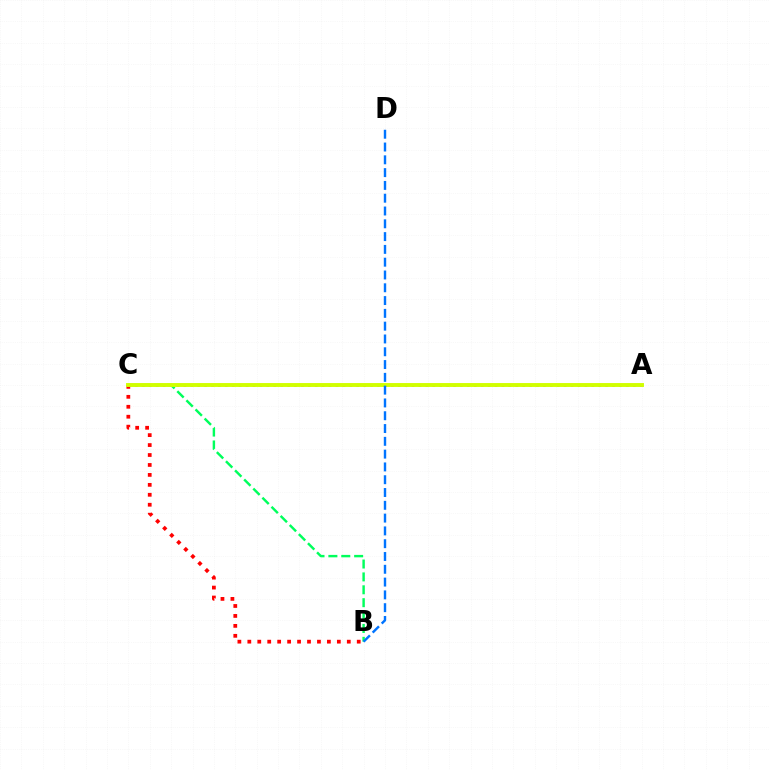{('A', 'C'): [{'color': '#b900ff', 'line_style': 'dotted', 'thickness': 1.88}, {'color': '#d1ff00', 'line_style': 'solid', 'thickness': 2.81}], ('B', 'C'): [{'color': '#00ff5c', 'line_style': 'dashed', 'thickness': 1.75}, {'color': '#ff0000', 'line_style': 'dotted', 'thickness': 2.7}], ('B', 'D'): [{'color': '#0074ff', 'line_style': 'dashed', 'thickness': 1.74}]}